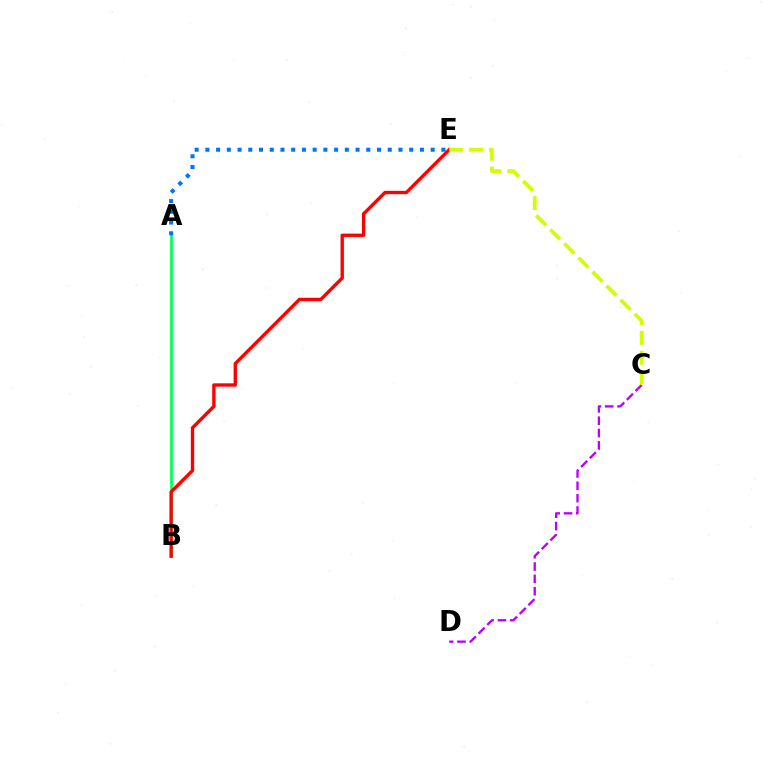{('C', 'D'): [{'color': '#b900ff', 'line_style': 'dashed', 'thickness': 1.68}], ('A', 'B'): [{'color': '#00ff5c', 'line_style': 'solid', 'thickness': 1.96}], ('A', 'E'): [{'color': '#0074ff', 'line_style': 'dotted', 'thickness': 2.91}], ('B', 'E'): [{'color': '#ff0000', 'line_style': 'solid', 'thickness': 2.42}], ('C', 'E'): [{'color': '#d1ff00', 'line_style': 'dashed', 'thickness': 2.7}]}